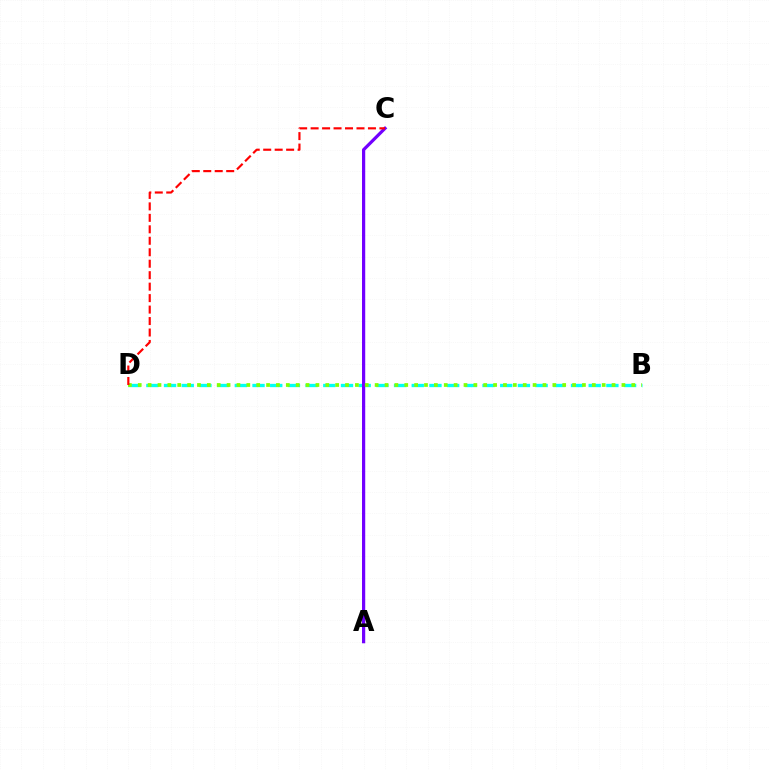{('B', 'D'): [{'color': '#00fff6', 'line_style': 'dashed', 'thickness': 2.4}, {'color': '#84ff00', 'line_style': 'dotted', 'thickness': 2.68}], ('A', 'C'): [{'color': '#7200ff', 'line_style': 'solid', 'thickness': 2.31}], ('C', 'D'): [{'color': '#ff0000', 'line_style': 'dashed', 'thickness': 1.56}]}